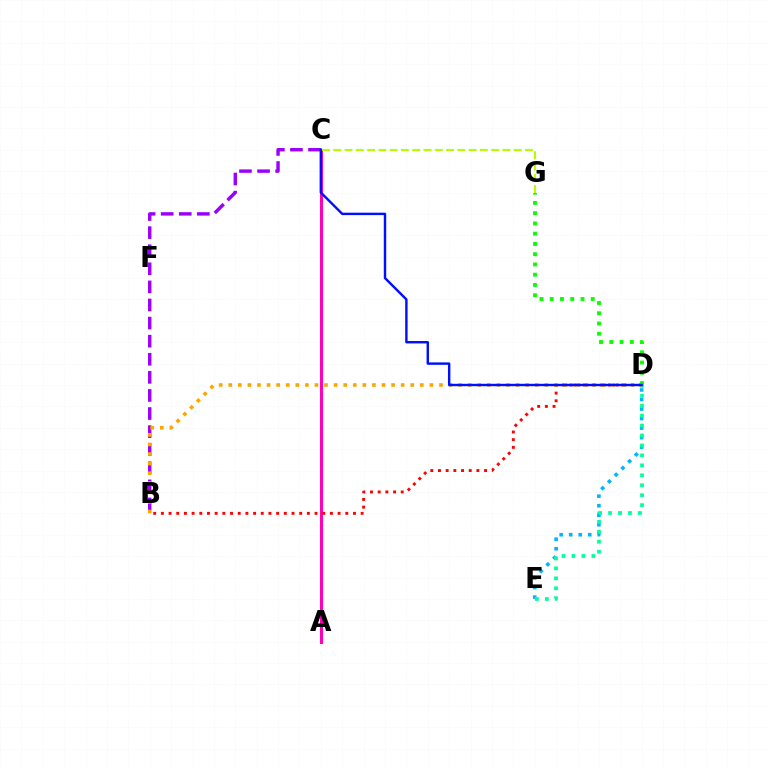{('B', 'C'): [{'color': '#9b00ff', 'line_style': 'dashed', 'thickness': 2.46}], ('D', 'E'): [{'color': '#00b5ff', 'line_style': 'dotted', 'thickness': 2.59}, {'color': '#00ff9d', 'line_style': 'dotted', 'thickness': 2.7}], ('A', 'C'): [{'color': '#ff00bd', 'line_style': 'solid', 'thickness': 2.18}], ('B', 'D'): [{'color': '#ff0000', 'line_style': 'dotted', 'thickness': 2.09}, {'color': '#ffa500', 'line_style': 'dotted', 'thickness': 2.6}], ('D', 'G'): [{'color': '#08ff00', 'line_style': 'dotted', 'thickness': 2.79}], ('C', 'D'): [{'color': '#0010ff', 'line_style': 'solid', 'thickness': 1.74}], ('C', 'G'): [{'color': '#b3ff00', 'line_style': 'dashed', 'thickness': 1.53}]}